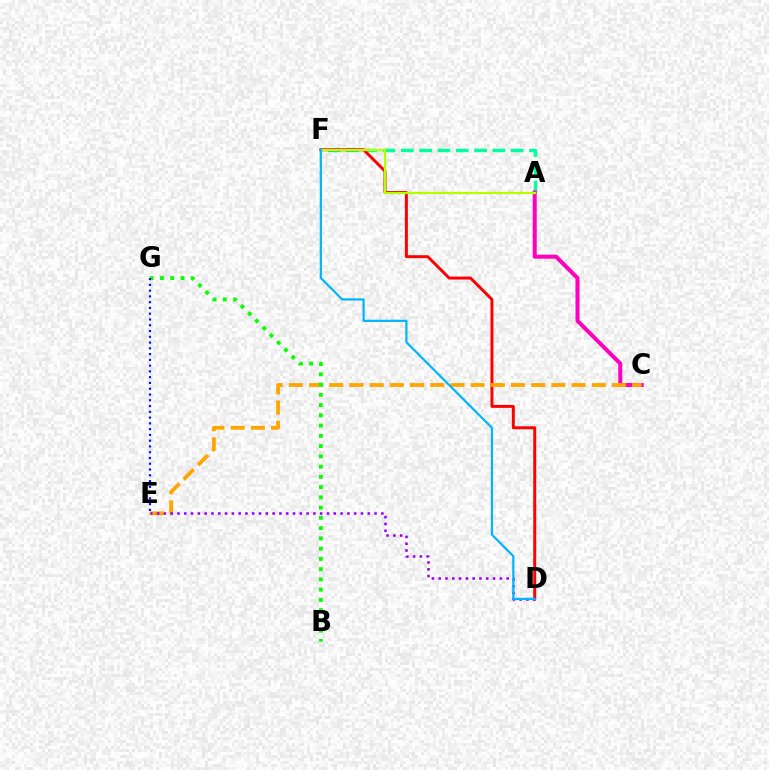{('A', 'F'): [{'color': '#00ff9d', 'line_style': 'dashed', 'thickness': 2.49}, {'color': '#b3ff00', 'line_style': 'solid', 'thickness': 1.61}], ('D', 'F'): [{'color': '#ff0000', 'line_style': 'solid', 'thickness': 2.13}, {'color': '#00b5ff', 'line_style': 'solid', 'thickness': 1.58}], ('A', 'C'): [{'color': '#ff00bd', 'line_style': 'solid', 'thickness': 2.9}], ('C', 'E'): [{'color': '#ffa500', 'line_style': 'dashed', 'thickness': 2.74}], ('D', 'E'): [{'color': '#9b00ff', 'line_style': 'dotted', 'thickness': 1.85}], ('B', 'G'): [{'color': '#08ff00', 'line_style': 'dotted', 'thickness': 2.79}], ('E', 'G'): [{'color': '#0010ff', 'line_style': 'dotted', 'thickness': 1.57}]}